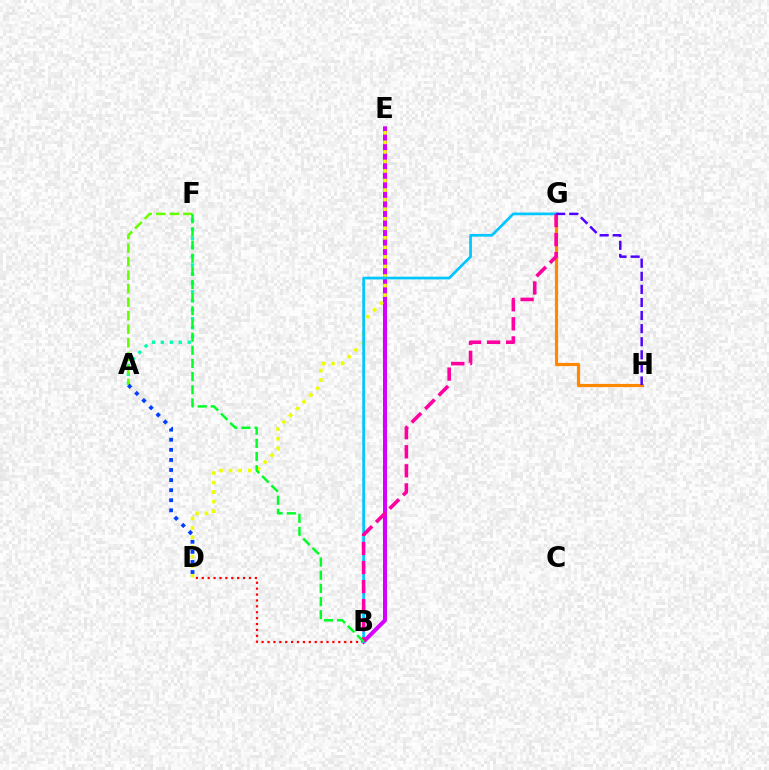{('B', 'D'): [{'color': '#ff0000', 'line_style': 'dotted', 'thickness': 1.6}], ('A', 'F'): [{'color': '#00ffaf', 'line_style': 'dotted', 'thickness': 2.43}, {'color': '#66ff00', 'line_style': 'dashed', 'thickness': 1.84}], ('B', 'E'): [{'color': '#d600ff', 'line_style': 'solid', 'thickness': 2.89}], ('D', 'E'): [{'color': '#eeff00', 'line_style': 'dotted', 'thickness': 2.59}], ('A', 'D'): [{'color': '#003fff', 'line_style': 'dotted', 'thickness': 2.74}], ('G', 'H'): [{'color': '#ff8800', 'line_style': 'solid', 'thickness': 2.29}, {'color': '#4f00ff', 'line_style': 'dashed', 'thickness': 1.78}], ('B', 'G'): [{'color': '#00c7ff', 'line_style': 'solid', 'thickness': 1.95}, {'color': '#ff00a0', 'line_style': 'dashed', 'thickness': 2.59}], ('B', 'F'): [{'color': '#00ff27', 'line_style': 'dashed', 'thickness': 1.79}]}